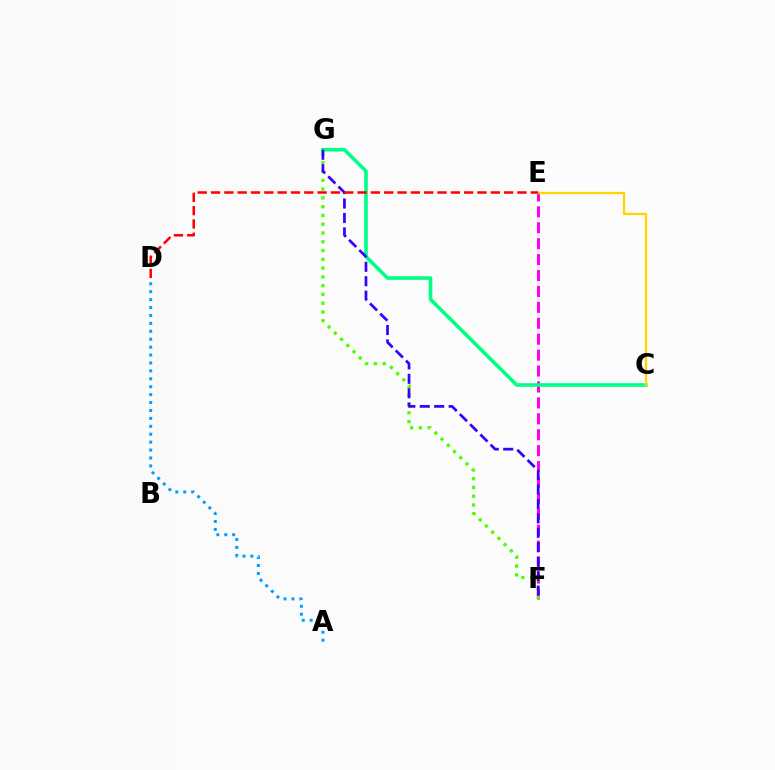{('E', 'F'): [{'color': '#ff00ed', 'line_style': 'dashed', 'thickness': 2.16}], ('F', 'G'): [{'color': '#4fff00', 'line_style': 'dotted', 'thickness': 2.38}, {'color': '#3700ff', 'line_style': 'dashed', 'thickness': 1.96}], ('C', 'G'): [{'color': '#00ff86', 'line_style': 'solid', 'thickness': 2.6}], ('A', 'D'): [{'color': '#009eff', 'line_style': 'dotted', 'thickness': 2.15}], ('C', 'E'): [{'color': '#ffd500', 'line_style': 'solid', 'thickness': 1.64}], ('D', 'E'): [{'color': '#ff0000', 'line_style': 'dashed', 'thickness': 1.81}]}